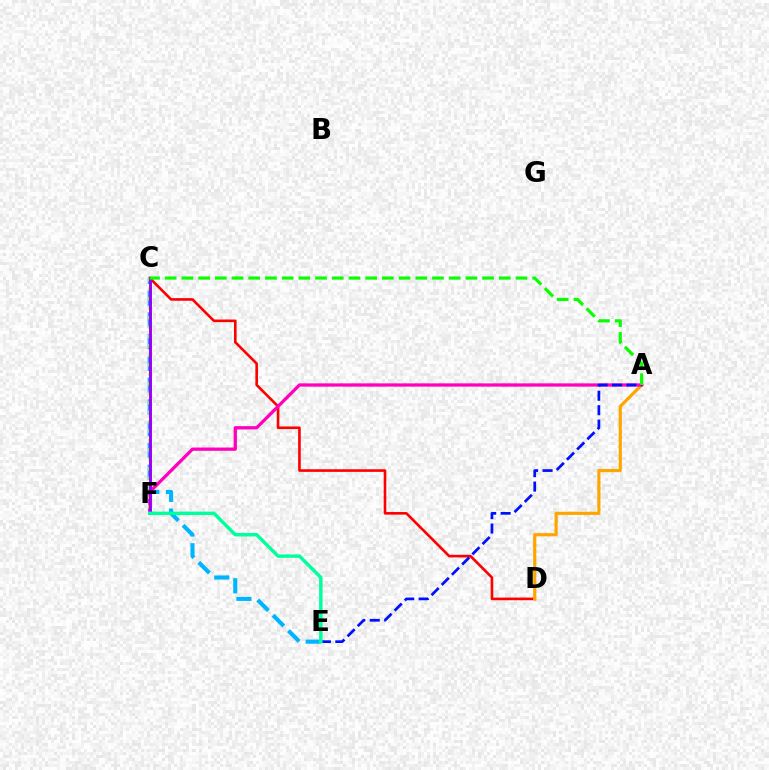{('C', 'D'): [{'color': '#ff0000', 'line_style': 'solid', 'thickness': 1.89}], ('A', 'D'): [{'color': '#ffa500', 'line_style': 'solid', 'thickness': 2.28}], ('C', 'E'): [{'color': '#00b5ff', 'line_style': 'dashed', 'thickness': 2.96}], ('A', 'F'): [{'color': '#ff00bd', 'line_style': 'solid', 'thickness': 2.35}], ('C', 'F'): [{'color': '#b3ff00', 'line_style': 'dotted', 'thickness': 2.57}, {'color': '#9b00ff', 'line_style': 'solid', 'thickness': 2.11}], ('A', 'E'): [{'color': '#0010ff', 'line_style': 'dashed', 'thickness': 1.96}], ('A', 'C'): [{'color': '#08ff00', 'line_style': 'dashed', 'thickness': 2.27}], ('E', 'F'): [{'color': '#00ff9d', 'line_style': 'solid', 'thickness': 2.49}]}